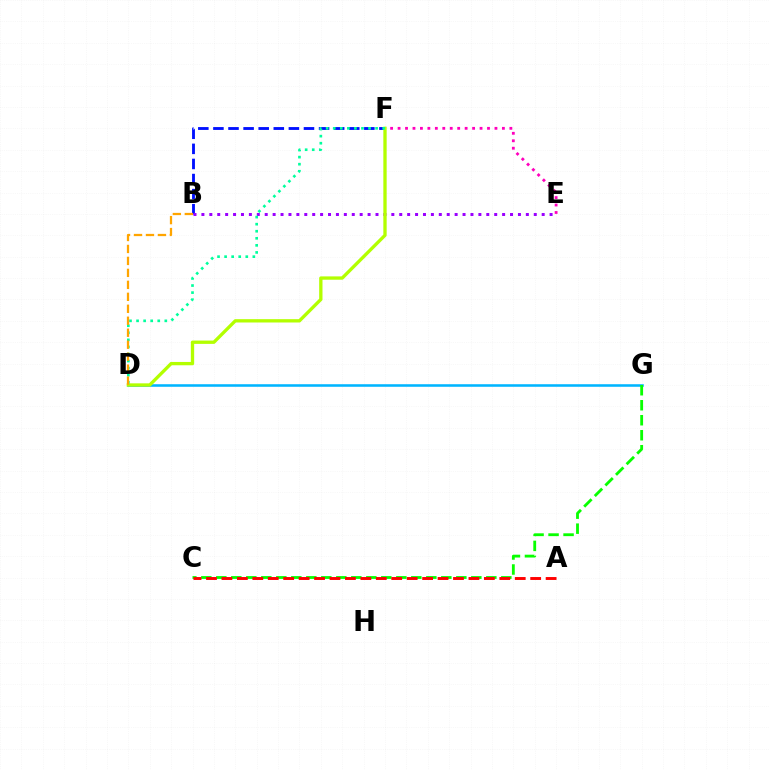{('D', 'G'): [{'color': '#00b5ff', 'line_style': 'solid', 'thickness': 1.84}], ('E', 'F'): [{'color': '#ff00bd', 'line_style': 'dotted', 'thickness': 2.02}], ('C', 'G'): [{'color': '#08ff00', 'line_style': 'dashed', 'thickness': 2.04}], ('B', 'F'): [{'color': '#0010ff', 'line_style': 'dashed', 'thickness': 2.05}], ('B', 'E'): [{'color': '#9b00ff', 'line_style': 'dotted', 'thickness': 2.15}], ('D', 'F'): [{'color': '#b3ff00', 'line_style': 'solid', 'thickness': 2.39}, {'color': '#00ff9d', 'line_style': 'dotted', 'thickness': 1.92}], ('B', 'D'): [{'color': '#ffa500', 'line_style': 'dashed', 'thickness': 1.63}], ('A', 'C'): [{'color': '#ff0000', 'line_style': 'dashed', 'thickness': 2.1}]}